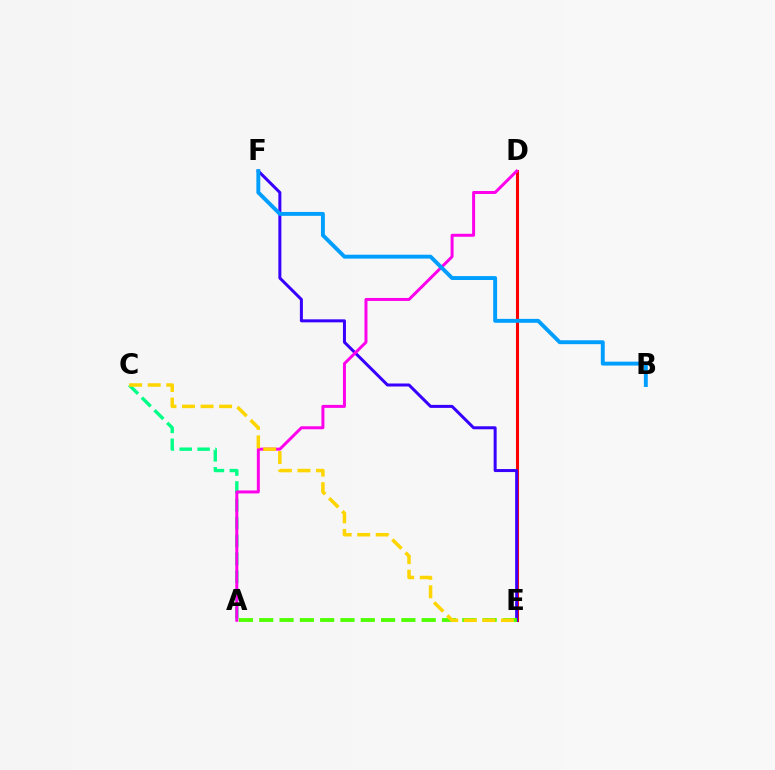{('A', 'C'): [{'color': '#00ff86', 'line_style': 'dashed', 'thickness': 2.43}], ('D', 'E'): [{'color': '#ff0000', 'line_style': 'solid', 'thickness': 2.2}], ('E', 'F'): [{'color': '#3700ff', 'line_style': 'solid', 'thickness': 2.16}], ('A', 'D'): [{'color': '#ff00ed', 'line_style': 'solid', 'thickness': 2.14}], ('B', 'F'): [{'color': '#009eff', 'line_style': 'solid', 'thickness': 2.81}], ('A', 'E'): [{'color': '#4fff00', 'line_style': 'dashed', 'thickness': 2.76}], ('C', 'E'): [{'color': '#ffd500', 'line_style': 'dashed', 'thickness': 2.52}]}